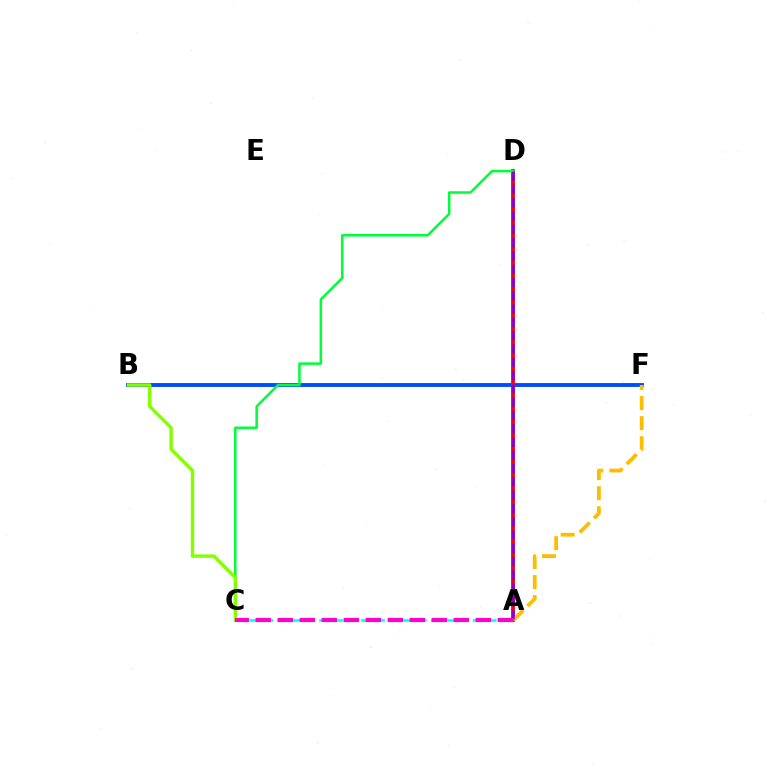{('B', 'F'): [{'color': '#004bff', 'line_style': 'solid', 'thickness': 2.78}], ('A', 'D'): [{'color': '#ff0000', 'line_style': 'solid', 'thickness': 2.76}, {'color': '#7200ff', 'line_style': 'dashed', 'thickness': 1.81}], ('C', 'D'): [{'color': '#00ff39', 'line_style': 'solid', 'thickness': 1.83}], ('A', 'F'): [{'color': '#ffbd00', 'line_style': 'dashed', 'thickness': 2.73}], ('A', 'C'): [{'color': '#00fff6', 'line_style': 'dashed', 'thickness': 1.9}, {'color': '#ff00cf', 'line_style': 'dashed', 'thickness': 2.99}], ('B', 'C'): [{'color': '#84ff00', 'line_style': 'solid', 'thickness': 2.44}]}